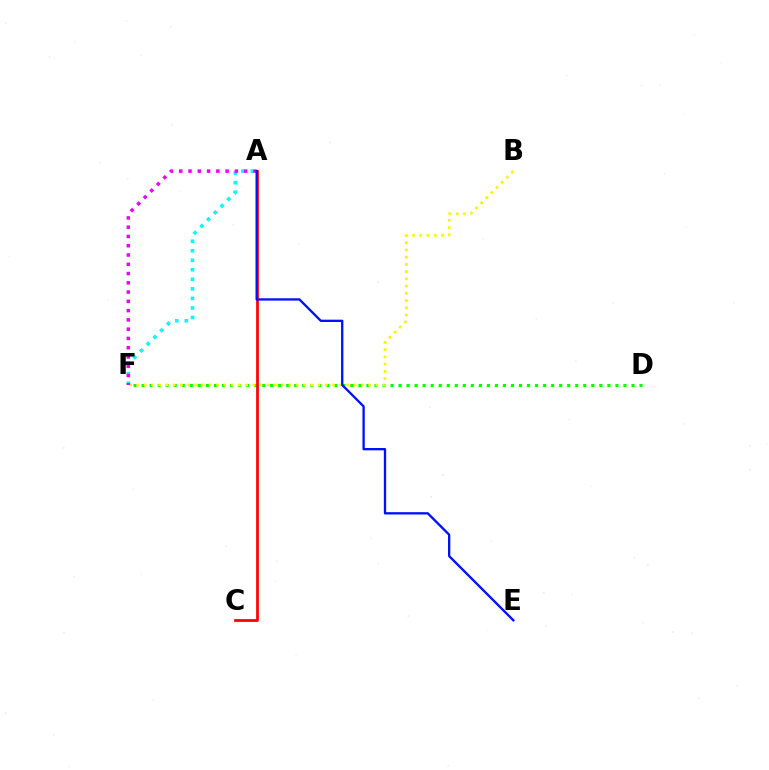{('D', 'F'): [{'color': '#08ff00', 'line_style': 'dotted', 'thickness': 2.18}], ('A', 'F'): [{'color': '#00fff6', 'line_style': 'dotted', 'thickness': 2.59}, {'color': '#ee00ff', 'line_style': 'dotted', 'thickness': 2.52}], ('A', 'C'): [{'color': '#ff0000', 'line_style': 'solid', 'thickness': 1.97}], ('B', 'F'): [{'color': '#fcf500', 'line_style': 'dotted', 'thickness': 1.97}], ('A', 'E'): [{'color': '#0010ff', 'line_style': 'solid', 'thickness': 1.67}]}